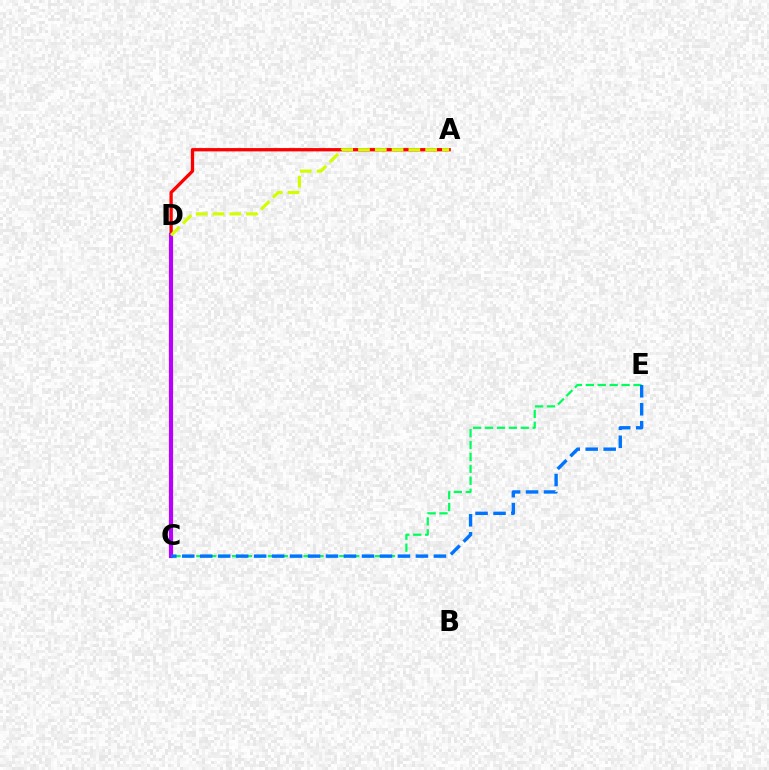{('A', 'D'): [{'color': '#ff0000', 'line_style': 'solid', 'thickness': 2.38}, {'color': '#d1ff00', 'line_style': 'dashed', 'thickness': 2.28}], ('C', 'D'): [{'color': '#b900ff', 'line_style': 'solid', 'thickness': 3.0}], ('C', 'E'): [{'color': '#00ff5c', 'line_style': 'dashed', 'thickness': 1.62}, {'color': '#0074ff', 'line_style': 'dashed', 'thickness': 2.44}]}